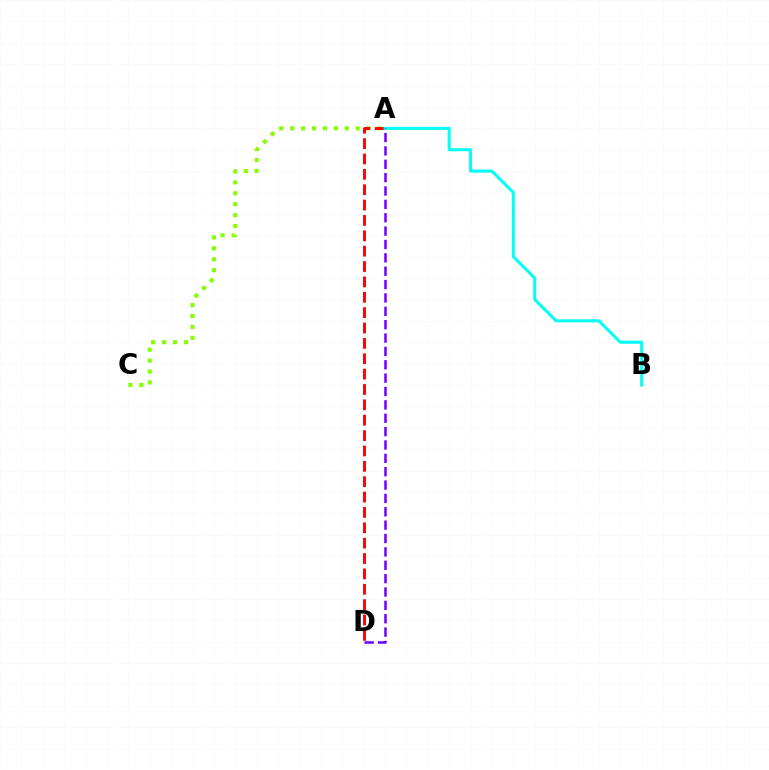{('A', 'C'): [{'color': '#84ff00', 'line_style': 'dotted', 'thickness': 2.97}], ('A', 'D'): [{'color': '#ff0000', 'line_style': 'dashed', 'thickness': 2.09}, {'color': '#7200ff', 'line_style': 'dashed', 'thickness': 1.82}], ('A', 'B'): [{'color': '#00fff6', 'line_style': 'solid', 'thickness': 2.17}]}